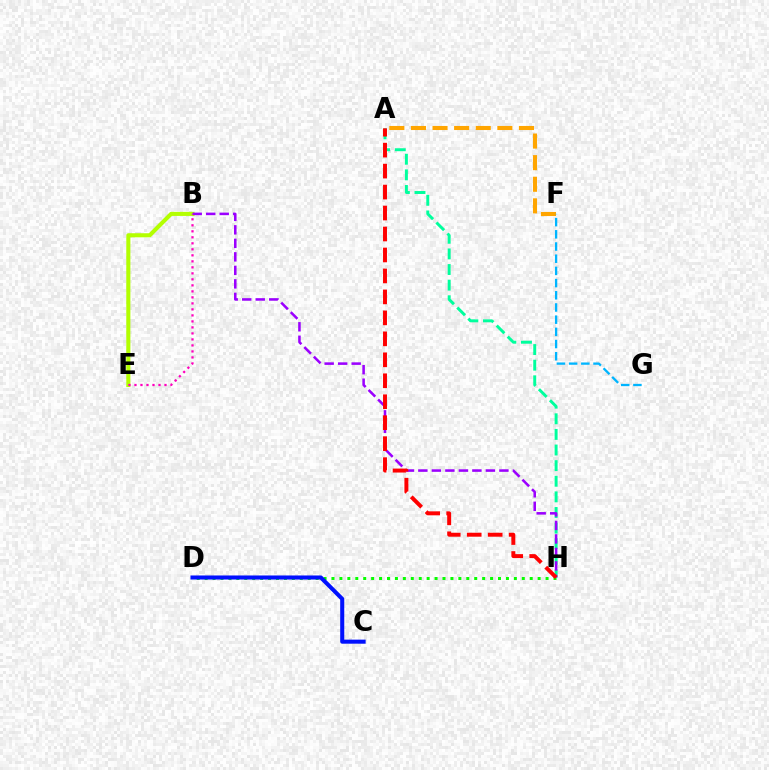{('D', 'H'): [{'color': '#08ff00', 'line_style': 'dotted', 'thickness': 2.15}], ('B', 'E'): [{'color': '#b3ff00', 'line_style': 'solid', 'thickness': 2.94}, {'color': '#ff00bd', 'line_style': 'dotted', 'thickness': 1.63}], ('A', 'H'): [{'color': '#00ff9d', 'line_style': 'dashed', 'thickness': 2.12}, {'color': '#ff0000', 'line_style': 'dashed', 'thickness': 2.85}], ('B', 'H'): [{'color': '#9b00ff', 'line_style': 'dashed', 'thickness': 1.83}], ('C', 'D'): [{'color': '#0010ff', 'line_style': 'solid', 'thickness': 2.92}], ('A', 'F'): [{'color': '#ffa500', 'line_style': 'dashed', 'thickness': 2.93}], ('F', 'G'): [{'color': '#00b5ff', 'line_style': 'dashed', 'thickness': 1.66}]}